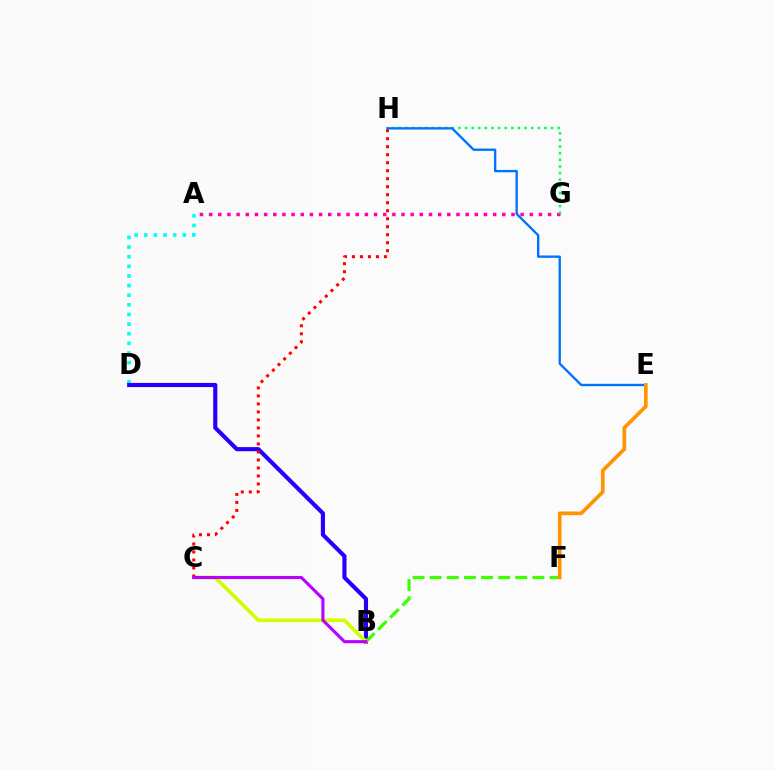{('A', 'D'): [{'color': '#00fff6', 'line_style': 'dotted', 'thickness': 2.62}], ('B', 'D'): [{'color': '#2500ff', 'line_style': 'solid', 'thickness': 2.97}], ('A', 'G'): [{'color': '#ff00ac', 'line_style': 'dotted', 'thickness': 2.49}], ('B', 'F'): [{'color': '#3dff00', 'line_style': 'dashed', 'thickness': 2.33}], ('B', 'C'): [{'color': '#d1ff00', 'line_style': 'solid', 'thickness': 2.67}, {'color': '#b900ff', 'line_style': 'solid', 'thickness': 2.22}], ('C', 'H'): [{'color': '#ff0000', 'line_style': 'dotted', 'thickness': 2.17}], ('G', 'H'): [{'color': '#00ff5c', 'line_style': 'dotted', 'thickness': 1.8}], ('E', 'H'): [{'color': '#0074ff', 'line_style': 'solid', 'thickness': 1.7}], ('E', 'F'): [{'color': '#ff9400', 'line_style': 'solid', 'thickness': 2.65}]}